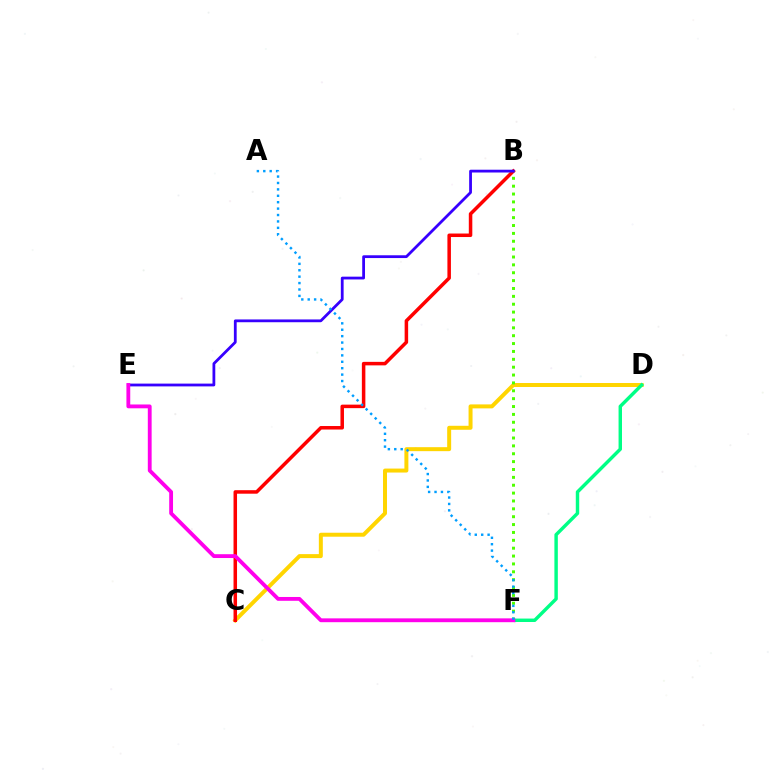{('C', 'D'): [{'color': '#ffd500', 'line_style': 'solid', 'thickness': 2.86}], ('B', 'C'): [{'color': '#ff0000', 'line_style': 'solid', 'thickness': 2.53}], ('D', 'F'): [{'color': '#00ff86', 'line_style': 'solid', 'thickness': 2.47}], ('B', 'F'): [{'color': '#4fff00', 'line_style': 'dotted', 'thickness': 2.14}], ('B', 'E'): [{'color': '#3700ff', 'line_style': 'solid', 'thickness': 2.01}], ('E', 'F'): [{'color': '#ff00ed', 'line_style': 'solid', 'thickness': 2.75}], ('A', 'F'): [{'color': '#009eff', 'line_style': 'dotted', 'thickness': 1.74}]}